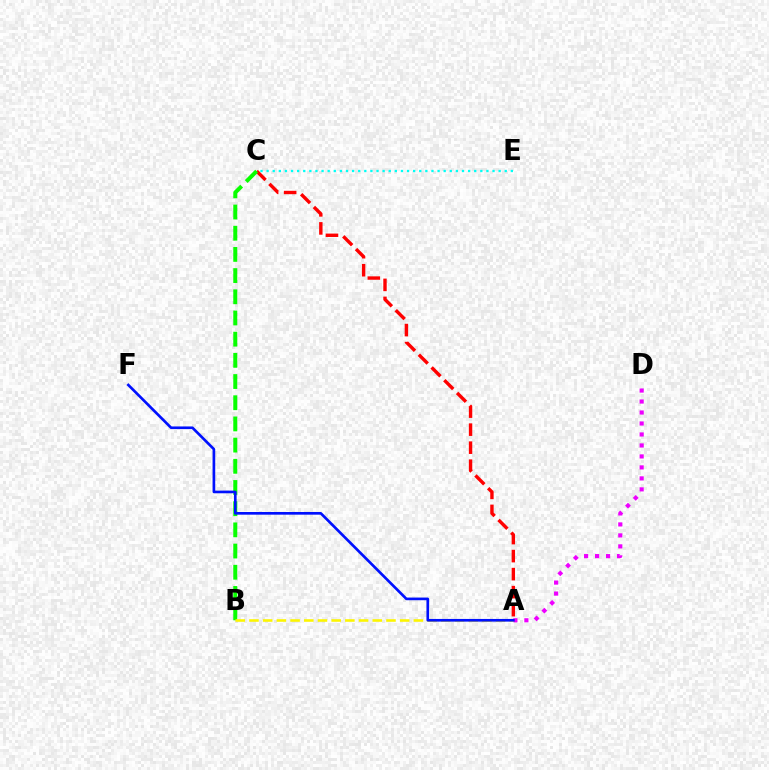{('A', 'C'): [{'color': '#ff0000', 'line_style': 'dashed', 'thickness': 2.45}], ('A', 'D'): [{'color': '#ee00ff', 'line_style': 'dotted', 'thickness': 2.98}], ('B', 'C'): [{'color': '#08ff00', 'line_style': 'dashed', 'thickness': 2.88}], ('C', 'E'): [{'color': '#00fff6', 'line_style': 'dotted', 'thickness': 1.66}], ('A', 'B'): [{'color': '#fcf500', 'line_style': 'dashed', 'thickness': 1.86}], ('A', 'F'): [{'color': '#0010ff', 'line_style': 'solid', 'thickness': 1.92}]}